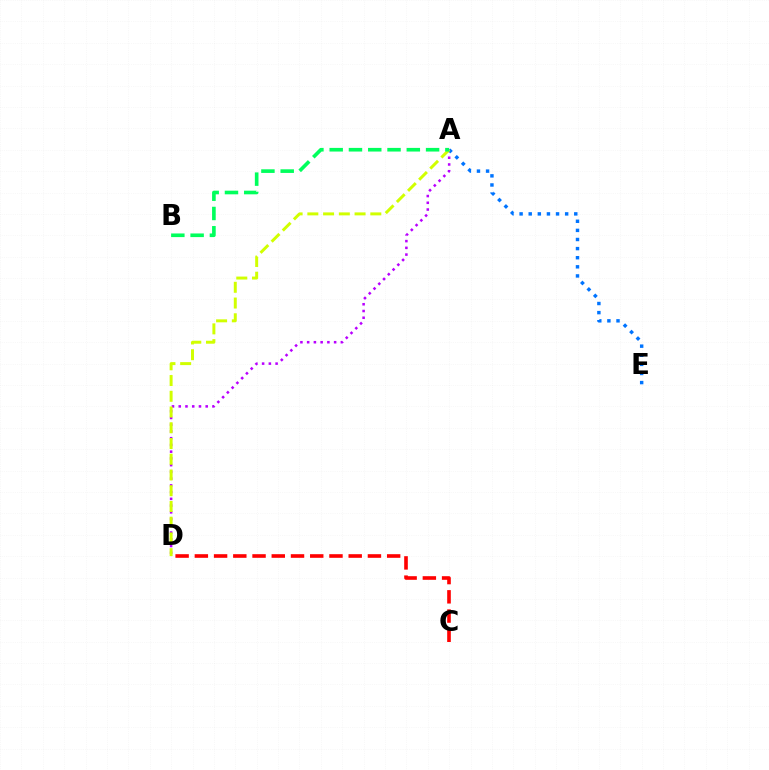{('C', 'D'): [{'color': '#ff0000', 'line_style': 'dashed', 'thickness': 2.61}], ('A', 'D'): [{'color': '#b900ff', 'line_style': 'dotted', 'thickness': 1.83}, {'color': '#d1ff00', 'line_style': 'dashed', 'thickness': 2.14}], ('A', 'E'): [{'color': '#0074ff', 'line_style': 'dotted', 'thickness': 2.48}], ('A', 'B'): [{'color': '#00ff5c', 'line_style': 'dashed', 'thickness': 2.62}]}